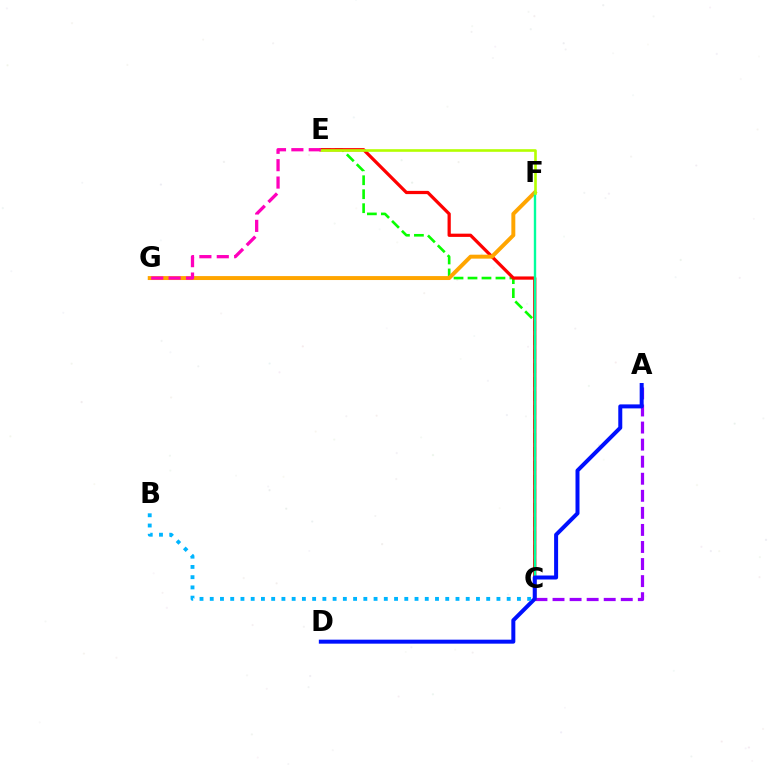{('C', 'E'): [{'color': '#08ff00', 'line_style': 'dashed', 'thickness': 1.9}, {'color': '#ff0000', 'line_style': 'solid', 'thickness': 2.33}], ('A', 'C'): [{'color': '#9b00ff', 'line_style': 'dashed', 'thickness': 2.32}], ('F', 'G'): [{'color': '#ffa500', 'line_style': 'solid', 'thickness': 2.84}], ('C', 'F'): [{'color': '#00ff9d', 'line_style': 'solid', 'thickness': 1.71}], ('A', 'D'): [{'color': '#0010ff', 'line_style': 'solid', 'thickness': 2.87}], ('E', 'F'): [{'color': '#b3ff00', 'line_style': 'solid', 'thickness': 1.89}], ('E', 'G'): [{'color': '#ff00bd', 'line_style': 'dashed', 'thickness': 2.36}], ('B', 'C'): [{'color': '#00b5ff', 'line_style': 'dotted', 'thickness': 2.78}]}